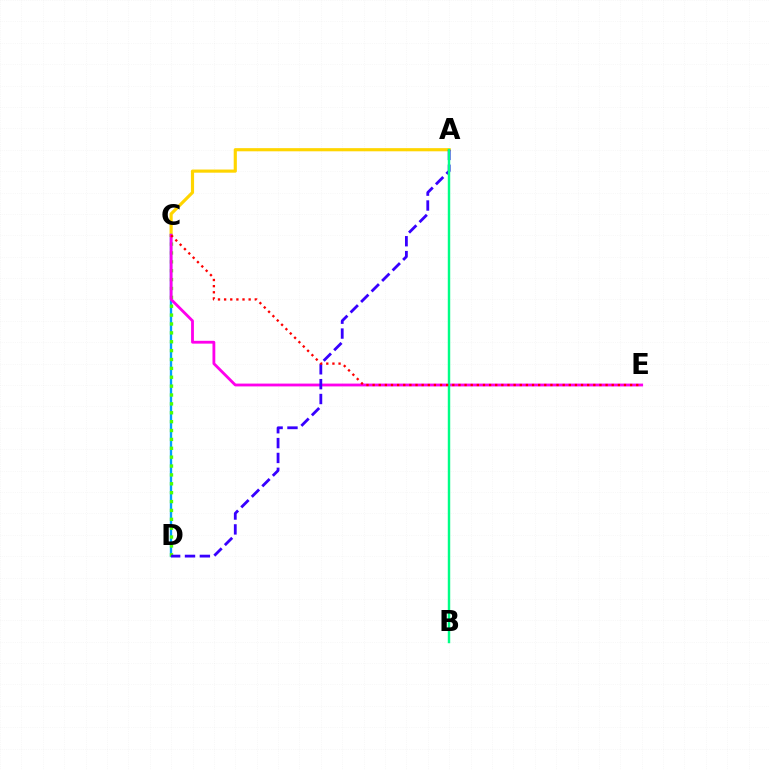{('A', 'C'): [{'color': '#ffd500', 'line_style': 'solid', 'thickness': 2.27}], ('C', 'D'): [{'color': '#009eff', 'line_style': 'solid', 'thickness': 1.71}, {'color': '#4fff00', 'line_style': 'dotted', 'thickness': 2.41}], ('C', 'E'): [{'color': '#ff00ed', 'line_style': 'solid', 'thickness': 2.03}, {'color': '#ff0000', 'line_style': 'dotted', 'thickness': 1.67}], ('A', 'D'): [{'color': '#3700ff', 'line_style': 'dashed', 'thickness': 2.02}], ('A', 'B'): [{'color': '#00ff86', 'line_style': 'solid', 'thickness': 1.76}]}